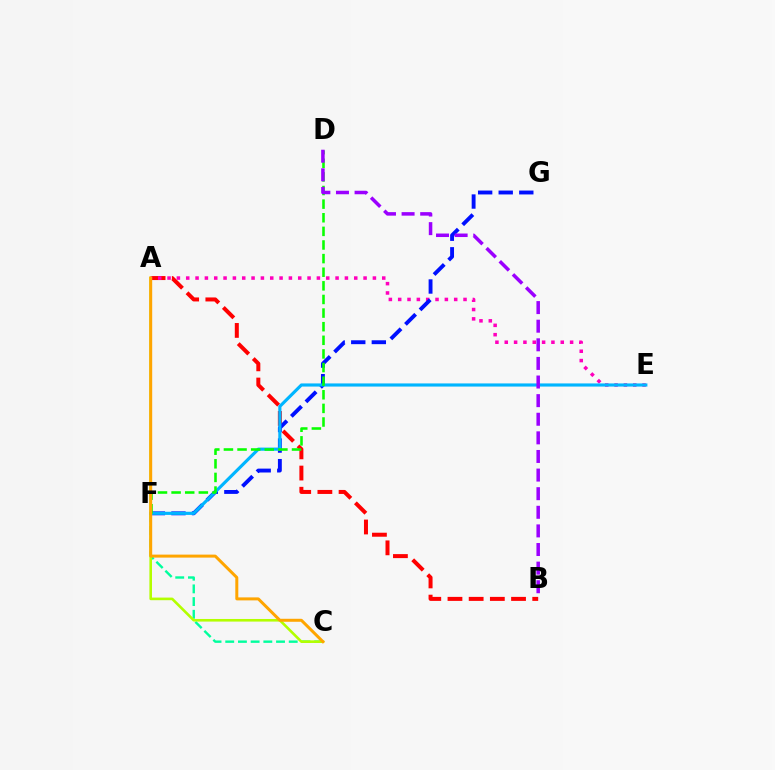{('C', 'F'): [{'color': '#00ff9d', 'line_style': 'dashed', 'thickness': 1.73}], ('A', 'B'): [{'color': '#ff0000', 'line_style': 'dashed', 'thickness': 2.88}], ('A', 'E'): [{'color': '#ff00bd', 'line_style': 'dotted', 'thickness': 2.54}], ('F', 'G'): [{'color': '#0010ff', 'line_style': 'dashed', 'thickness': 2.8}], ('E', 'F'): [{'color': '#00b5ff', 'line_style': 'solid', 'thickness': 2.27}], ('A', 'C'): [{'color': '#b3ff00', 'line_style': 'solid', 'thickness': 1.88}, {'color': '#ffa500', 'line_style': 'solid', 'thickness': 2.15}], ('D', 'F'): [{'color': '#08ff00', 'line_style': 'dashed', 'thickness': 1.85}], ('B', 'D'): [{'color': '#9b00ff', 'line_style': 'dashed', 'thickness': 2.53}]}